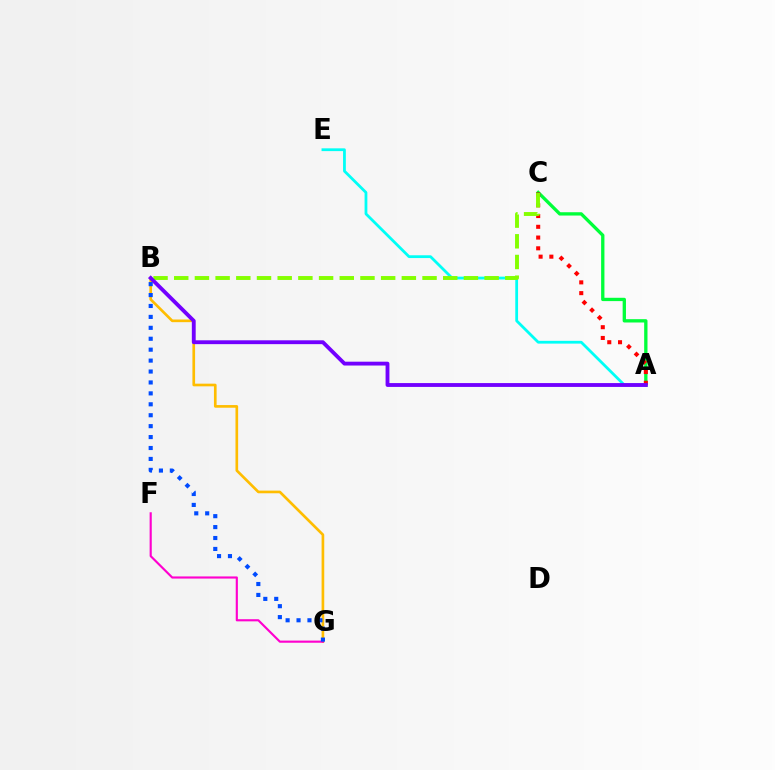{('A', 'E'): [{'color': '#00fff6', 'line_style': 'solid', 'thickness': 2.0}], ('A', 'C'): [{'color': '#00ff39', 'line_style': 'solid', 'thickness': 2.39}, {'color': '#ff0000', 'line_style': 'dotted', 'thickness': 2.92}], ('B', 'C'): [{'color': '#84ff00', 'line_style': 'dashed', 'thickness': 2.81}], ('B', 'G'): [{'color': '#ffbd00', 'line_style': 'solid', 'thickness': 1.92}, {'color': '#004bff', 'line_style': 'dotted', 'thickness': 2.97}], ('F', 'G'): [{'color': '#ff00cf', 'line_style': 'solid', 'thickness': 1.54}], ('A', 'B'): [{'color': '#7200ff', 'line_style': 'solid', 'thickness': 2.77}]}